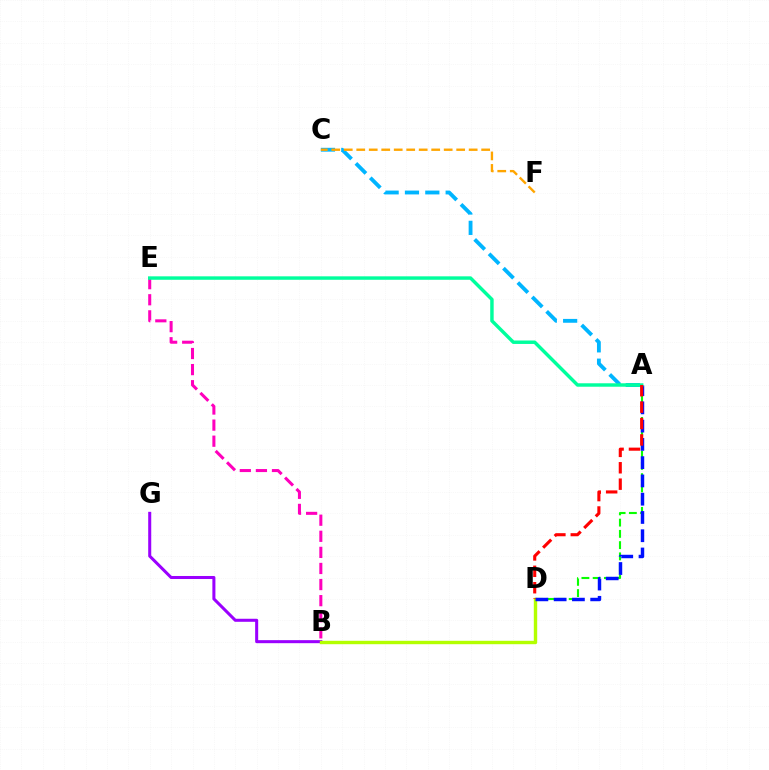{('A', 'D'): [{'color': '#08ff00', 'line_style': 'dashed', 'thickness': 1.53}, {'color': '#0010ff', 'line_style': 'dashed', 'thickness': 2.48}, {'color': '#ff0000', 'line_style': 'dashed', 'thickness': 2.23}], ('B', 'G'): [{'color': '#9b00ff', 'line_style': 'solid', 'thickness': 2.18}], ('B', 'D'): [{'color': '#b3ff00', 'line_style': 'solid', 'thickness': 2.45}], ('A', 'C'): [{'color': '#00b5ff', 'line_style': 'dashed', 'thickness': 2.76}], ('B', 'E'): [{'color': '#ff00bd', 'line_style': 'dashed', 'thickness': 2.19}], ('A', 'E'): [{'color': '#00ff9d', 'line_style': 'solid', 'thickness': 2.48}], ('C', 'F'): [{'color': '#ffa500', 'line_style': 'dashed', 'thickness': 1.7}]}